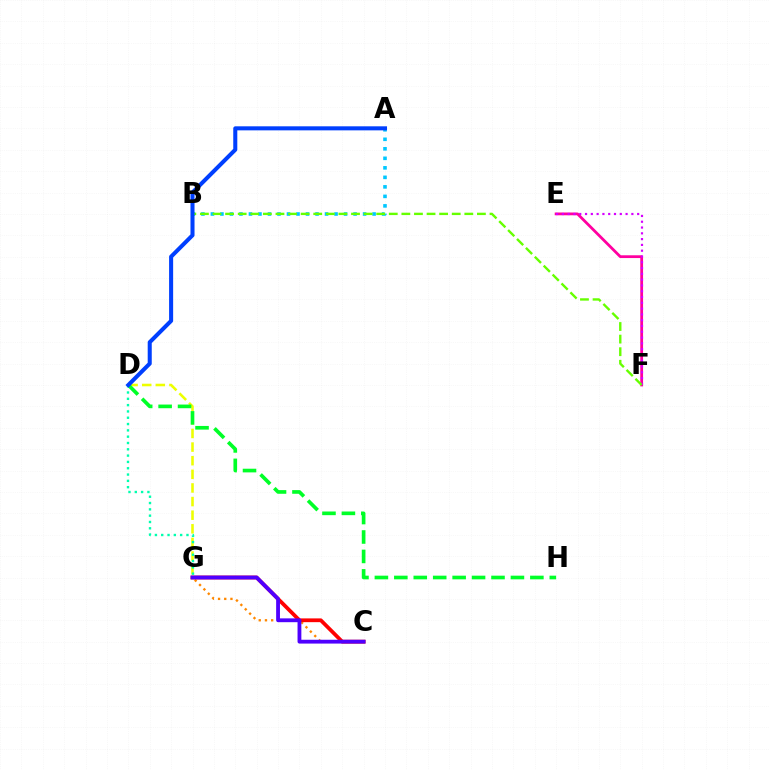{('D', 'G'): [{'color': '#eeff00', 'line_style': 'dashed', 'thickness': 1.85}, {'color': '#00ffaf', 'line_style': 'dotted', 'thickness': 1.71}], ('E', 'F'): [{'color': '#ff00a0', 'line_style': 'solid', 'thickness': 2.0}, {'color': '#d600ff', 'line_style': 'dotted', 'thickness': 1.57}], ('C', 'G'): [{'color': '#ff8800', 'line_style': 'dotted', 'thickness': 1.68}, {'color': '#ff0000', 'line_style': 'solid', 'thickness': 2.71}, {'color': '#4f00ff', 'line_style': 'solid', 'thickness': 2.75}], ('D', 'H'): [{'color': '#00ff27', 'line_style': 'dashed', 'thickness': 2.64}], ('A', 'B'): [{'color': '#00c7ff', 'line_style': 'dotted', 'thickness': 2.58}], ('B', 'F'): [{'color': '#66ff00', 'line_style': 'dashed', 'thickness': 1.71}], ('A', 'D'): [{'color': '#003fff', 'line_style': 'solid', 'thickness': 2.91}]}